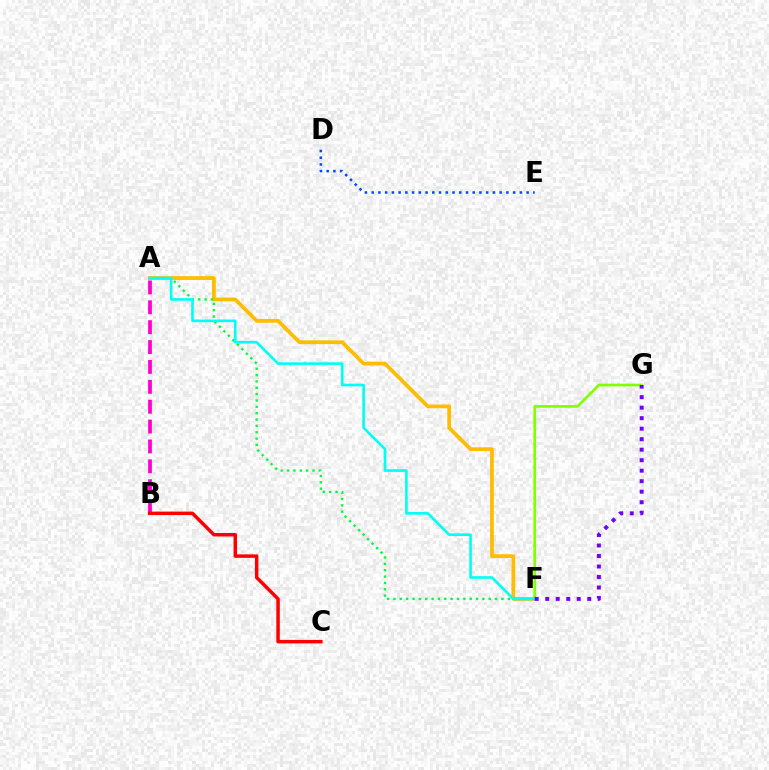{('F', 'G'): [{'color': '#84ff00', 'line_style': 'solid', 'thickness': 1.94}, {'color': '#7200ff', 'line_style': 'dotted', 'thickness': 2.85}], ('A', 'B'): [{'color': '#ff00cf', 'line_style': 'dashed', 'thickness': 2.7}], ('B', 'C'): [{'color': '#ff0000', 'line_style': 'solid', 'thickness': 2.51}], ('A', 'F'): [{'color': '#ffbd00', 'line_style': 'solid', 'thickness': 2.71}, {'color': '#00ff39', 'line_style': 'dotted', 'thickness': 1.73}, {'color': '#00fff6', 'line_style': 'solid', 'thickness': 1.89}], ('D', 'E'): [{'color': '#004bff', 'line_style': 'dotted', 'thickness': 1.83}]}